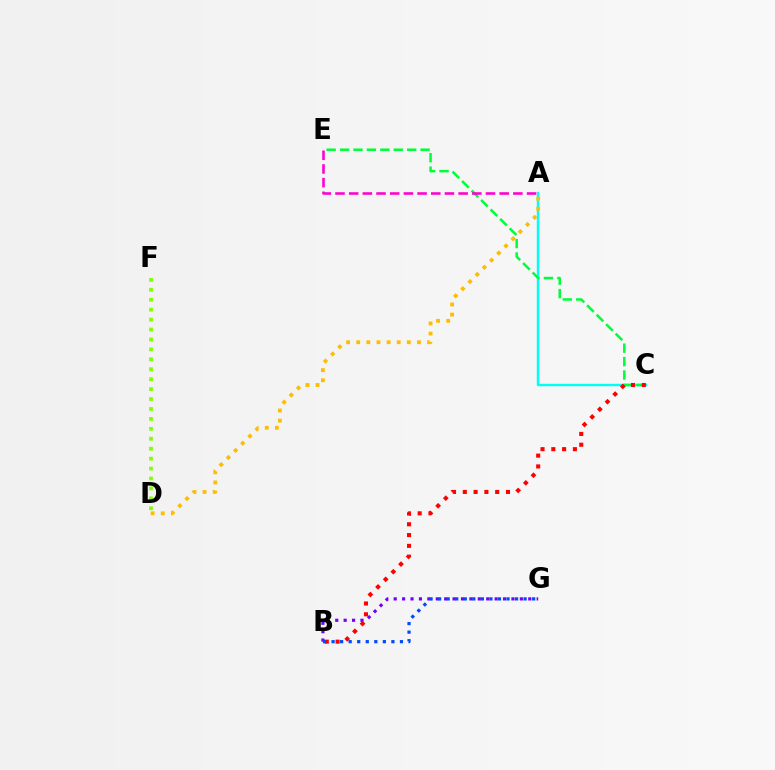{('A', 'C'): [{'color': '#00fff6', 'line_style': 'solid', 'thickness': 1.75}], ('D', 'F'): [{'color': '#84ff00', 'line_style': 'dotted', 'thickness': 2.7}], ('C', 'E'): [{'color': '#00ff39', 'line_style': 'dashed', 'thickness': 1.82}], ('B', 'C'): [{'color': '#ff0000', 'line_style': 'dotted', 'thickness': 2.93}], ('A', 'D'): [{'color': '#ffbd00', 'line_style': 'dotted', 'thickness': 2.75}], ('B', 'G'): [{'color': '#7200ff', 'line_style': 'dotted', 'thickness': 2.28}, {'color': '#004bff', 'line_style': 'dotted', 'thickness': 2.32}], ('A', 'E'): [{'color': '#ff00cf', 'line_style': 'dashed', 'thickness': 1.86}]}